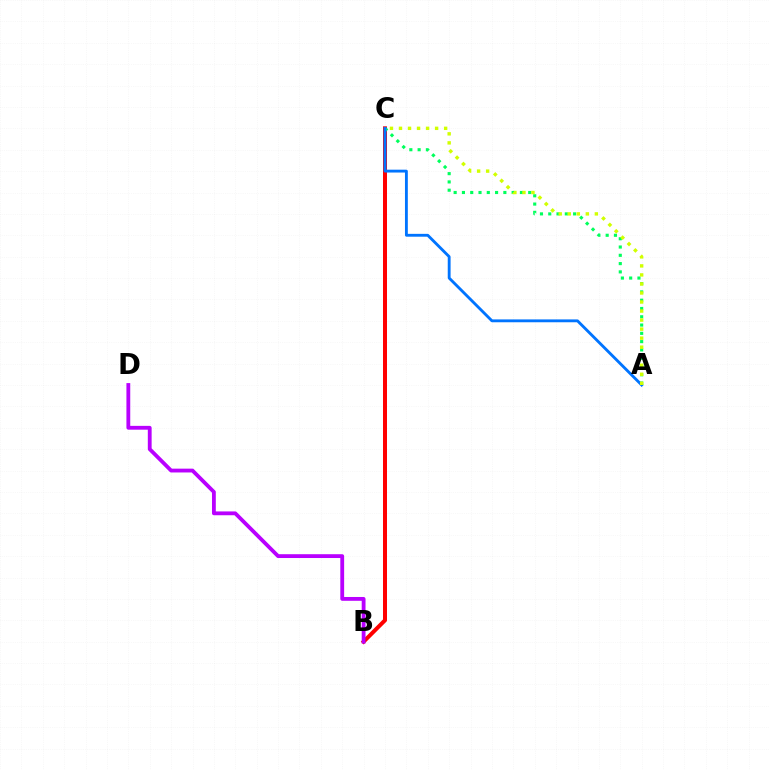{('B', 'C'): [{'color': '#ff0000', 'line_style': 'solid', 'thickness': 2.88}], ('B', 'D'): [{'color': '#b900ff', 'line_style': 'solid', 'thickness': 2.75}], ('A', 'C'): [{'color': '#00ff5c', 'line_style': 'dotted', 'thickness': 2.25}, {'color': '#0074ff', 'line_style': 'solid', 'thickness': 2.05}, {'color': '#d1ff00', 'line_style': 'dotted', 'thickness': 2.45}]}